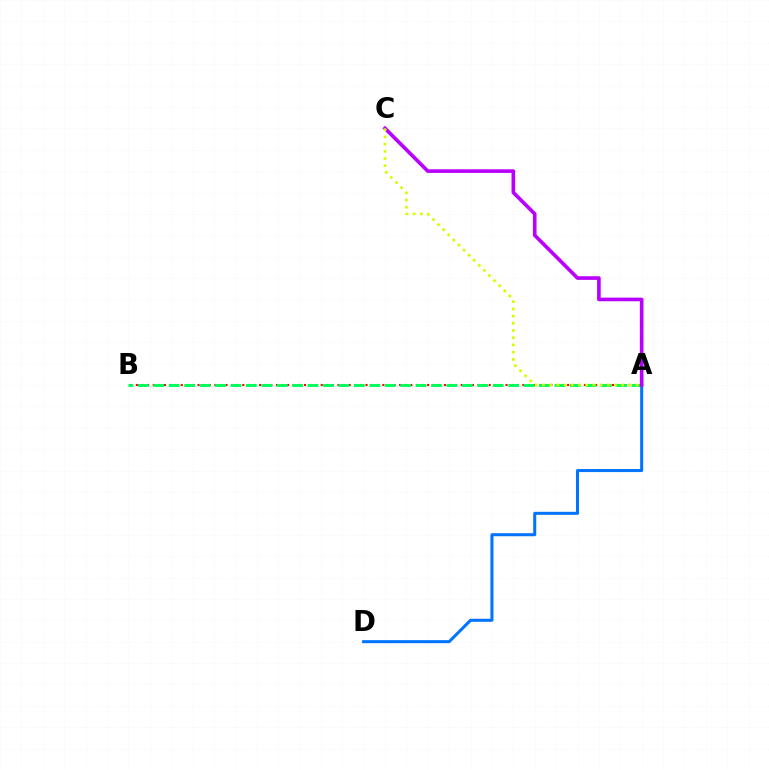{('A', 'D'): [{'color': '#0074ff', 'line_style': 'solid', 'thickness': 2.18}], ('A', 'B'): [{'color': '#ff0000', 'line_style': 'dotted', 'thickness': 1.52}, {'color': '#00ff5c', 'line_style': 'dashed', 'thickness': 2.1}], ('A', 'C'): [{'color': '#b900ff', 'line_style': 'solid', 'thickness': 2.62}, {'color': '#d1ff00', 'line_style': 'dotted', 'thickness': 1.96}]}